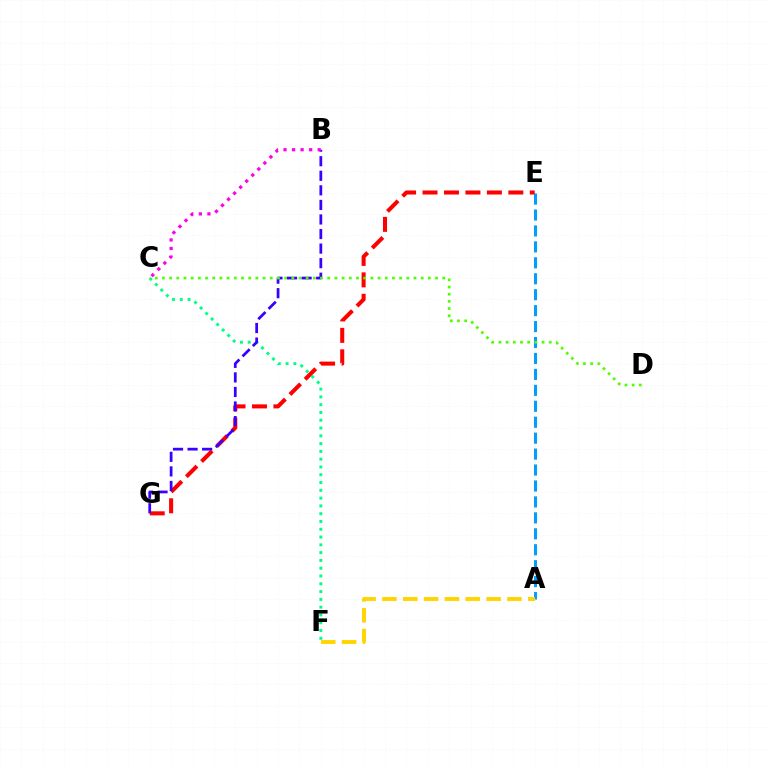{('A', 'E'): [{'color': '#009eff', 'line_style': 'dashed', 'thickness': 2.17}], ('E', 'G'): [{'color': '#ff0000', 'line_style': 'dashed', 'thickness': 2.91}], ('A', 'F'): [{'color': '#ffd500', 'line_style': 'dashed', 'thickness': 2.83}], ('C', 'F'): [{'color': '#00ff86', 'line_style': 'dotted', 'thickness': 2.12}], ('B', 'G'): [{'color': '#3700ff', 'line_style': 'dashed', 'thickness': 1.98}], ('B', 'C'): [{'color': '#ff00ed', 'line_style': 'dotted', 'thickness': 2.32}], ('C', 'D'): [{'color': '#4fff00', 'line_style': 'dotted', 'thickness': 1.95}]}